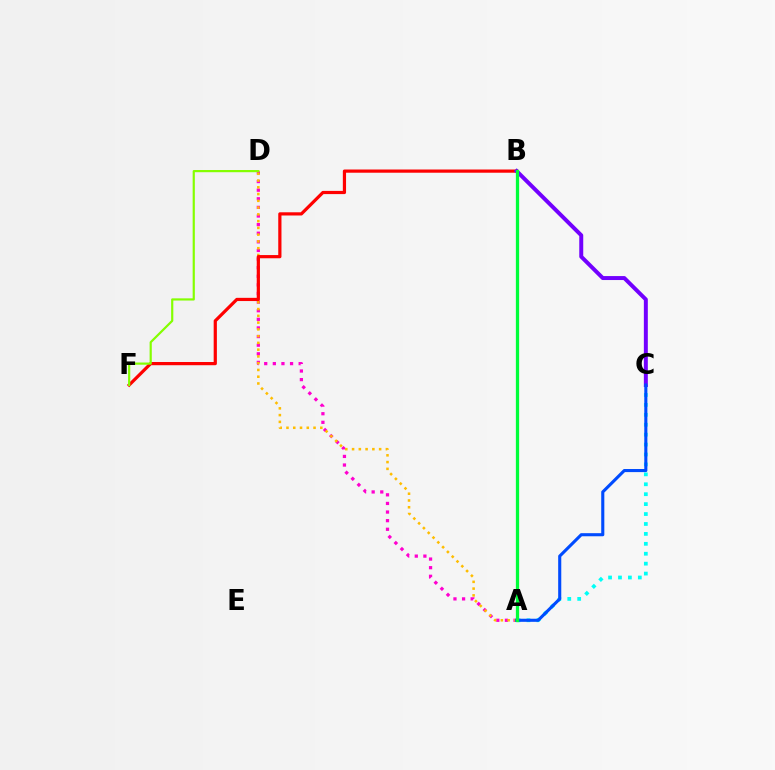{('A', 'D'): [{'color': '#ff00cf', 'line_style': 'dotted', 'thickness': 2.34}, {'color': '#ffbd00', 'line_style': 'dotted', 'thickness': 1.84}], ('B', 'F'): [{'color': '#ff0000', 'line_style': 'solid', 'thickness': 2.31}], ('A', 'C'): [{'color': '#00fff6', 'line_style': 'dotted', 'thickness': 2.7}, {'color': '#004bff', 'line_style': 'solid', 'thickness': 2.23}], ('B', 'C'): [{'color': '#7200ff', 'line_style': 'solid', 'thickness': 2.86}], ('D', 'F'): [{'color': '#84ff00', 'line_style': 'solid', 'thickness': 1.58}], ('A', 'B'): [{'color': '#00ff39', 'line_style': 'solid', 'thickness': 2.35}]}